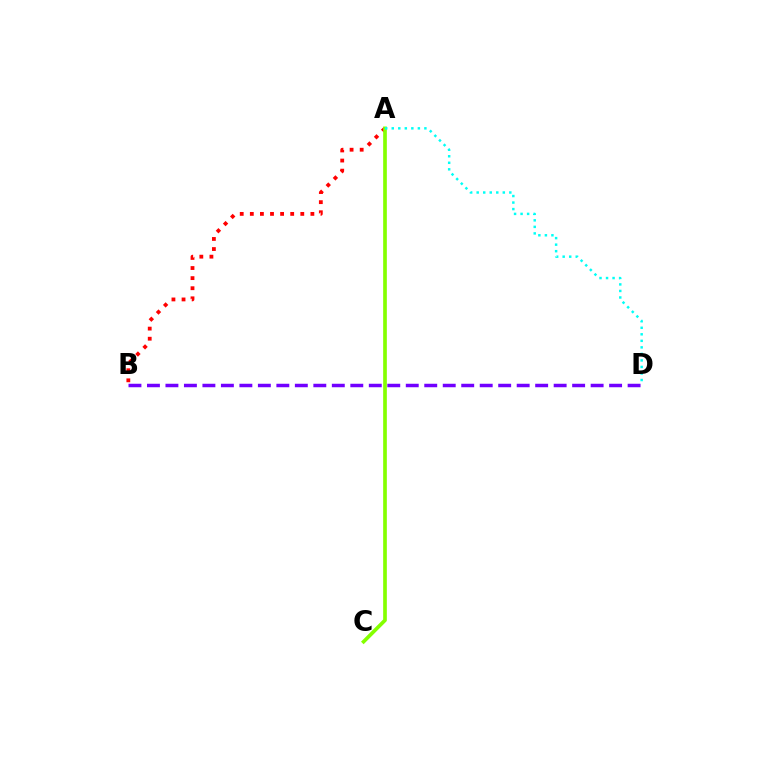{('A', 'B'): [{'color': '#ff0000', 'line_style': 'dotted', 'thickness': 2.74}], ('A', 'C'): [{'color': '#84ff00', 'line_style': 'solid', 'thickness': 2.64}], ('B', 'D'): [{'color': '#7200ff', 'line_style': 'dashed', 'thickness': 2.51}], ('A', 'D'): [{'color': '#00fff6', 'line_style': 'dotted', 'thickness': 1.77}]}